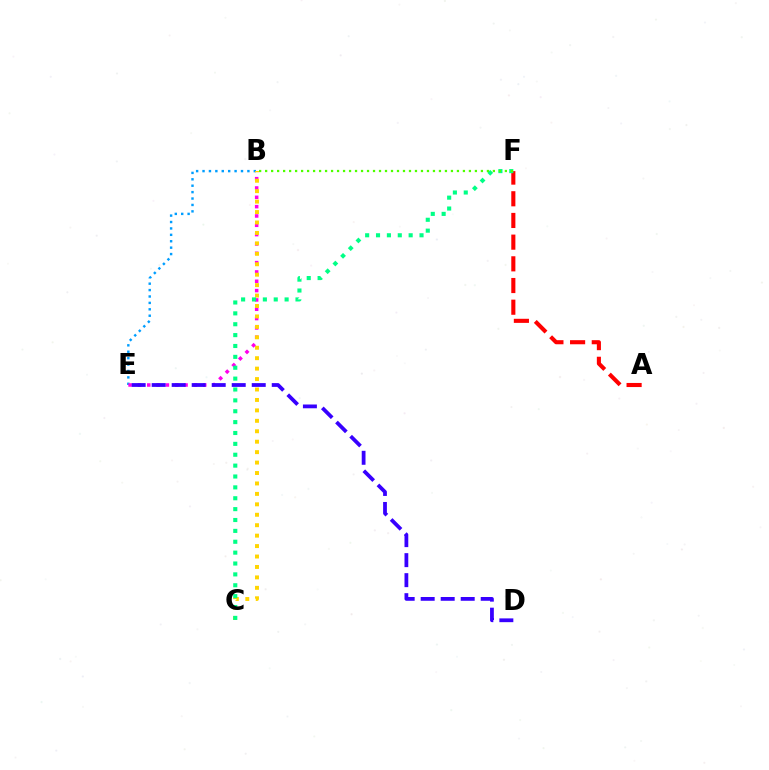{('B', 'E'): [{'color': '#009eff', 'line_style': 'dotted', 'thickness': 1.74}, {'color': '#ff00ed', 'line_style': 'dotted', 'thickness': 2.53}], ('D', 'E'): [{'color': '#3700ff', 'line_style': 'dashed', 'thickness': 2.72}], ('B', 'C'): [{'color': '#ffd500', 'line_style': 'dotted', 'thickness': 2.84}], ('A', 'F'): [{'color': '#ff0000', 'line_style': 'dashed', 'thickness': 2.95}], ('C', 'F'): [{'color': '#00ff86', 'line_style': 'dotted', 'thickness': 2.96}], ('B', 'F'): [{'color': '#4fff00', 'line_style': 'dotted', 'thickness': 1.63}]}